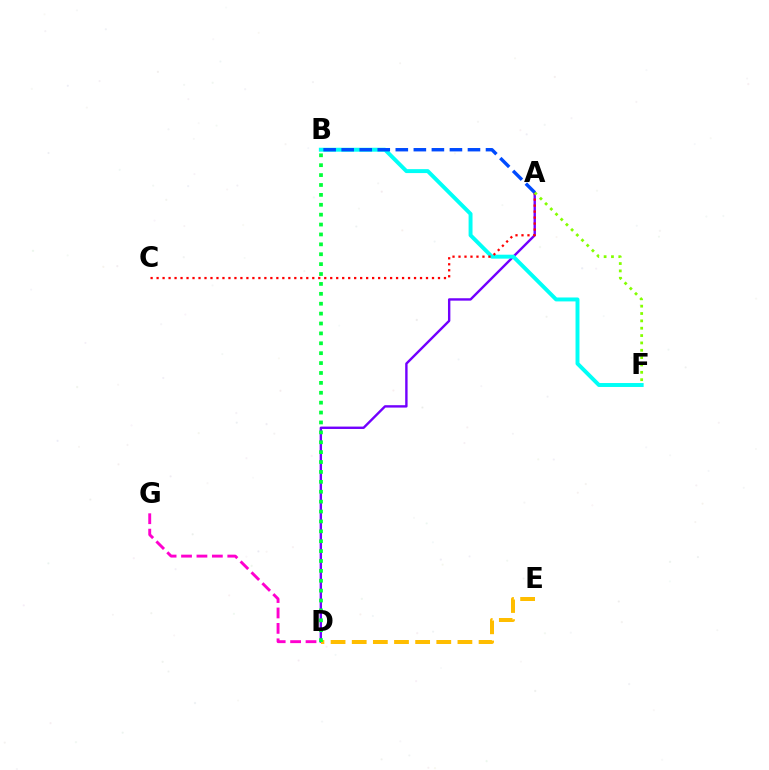{('A', 'D'): [{'color': '#7200ff', 'line_style': 'solid', 'thickness': 1.72}], ('B', 'F'): [{'color': '#00fff6', 'line_style': 'solid', 'thickness': 2.83}], ('A', 'C'): [{'color': '#ff0000', 'line_style': 'dotted', 'thickness': 1.63}], ('D', 'E'): [{'color': '#ffbd00', 'line_style': 'dashed', 'thickness': 2.87}], ('A', 'F'): [{'color': '#84ff00', 'line_style': 'dotted', 'thickness': 2.0}], ('D', 'G'): [{'color': '#ff00cf', 'line_style': 'dashed', 'thickness': 2.09}], ('B', 'D'): [{'color': '#00ff39', 'line_style': 'dotted', 'thickness': 2.69}], ('A', 'B'): [{'color': '#004bff', 'line_style': 'dashed', 'thickness': 2.45}]}